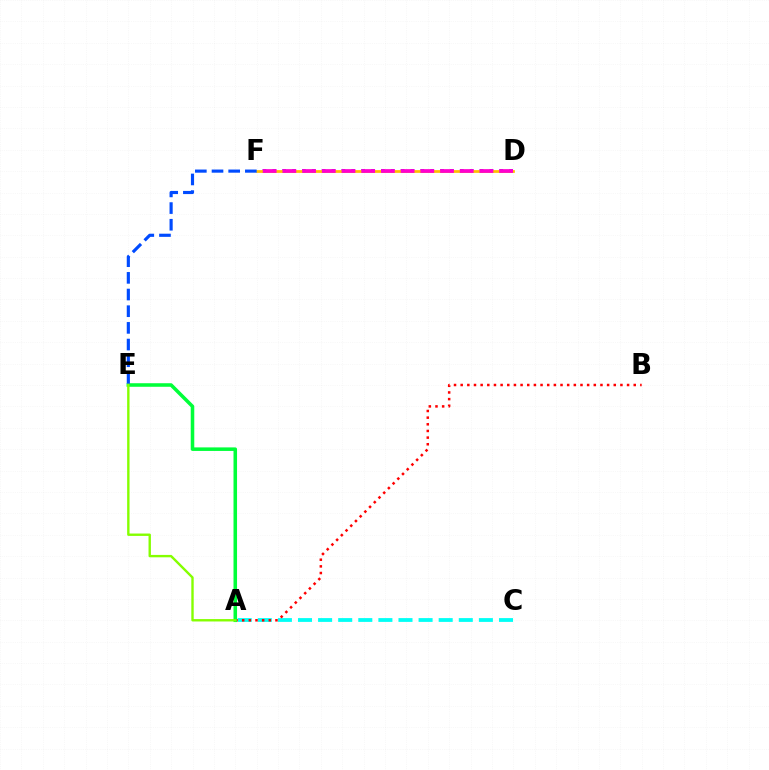{('A', 'C'): [{'color': '#00fff6', 'line_style': 'dashed', 'thickness': 2.73}], ('D', 'F'): [{'color': '#7200ff', 'line_style': 'dotted', 'thickness': 2.68}, {'color': '#ffbd00', 'line_style': 'solid', 'thickness': 1.98}, {'color': '#ff00cf', 'line_style': 'dashed', 'thickness': 2.68}], ('A', 'B'): [{'color': '#ff0000', 'line_style': 'dotted', 'thickness': 1.81}], ('A', 'E'): [{'color': '#00ff39', 'line_style': 'solid', 'thickness': 2.55}, {'color': '#84ff00', 'line_style': 'solid', 'thickness': 1.72}], ('E', 'F'): [{'color': '#004bff', 'line_style': 'dashed', 'thickness': 2.26}]}